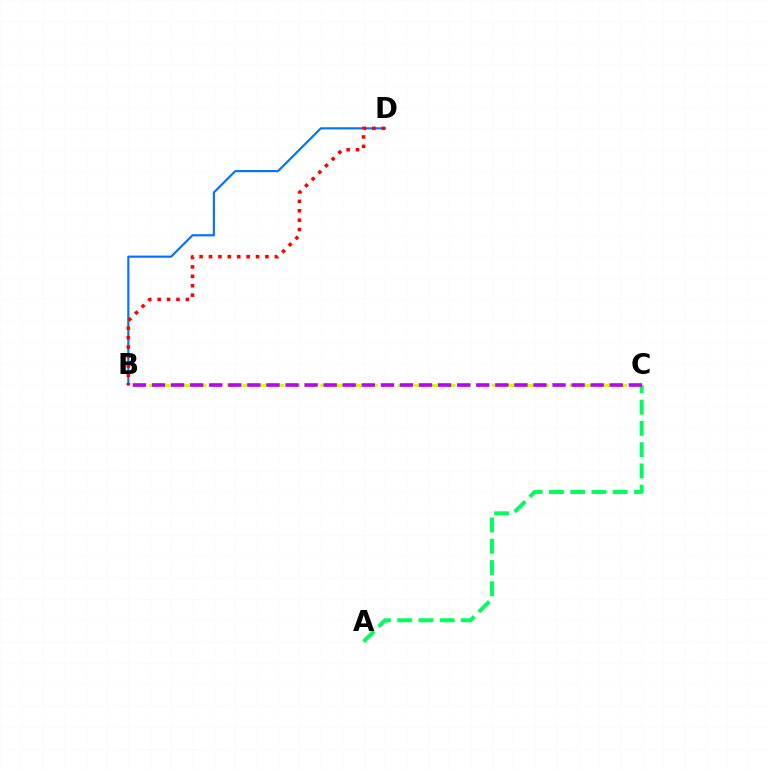{('B', 'D'): [{'color': '#0074ff', 'line_style': 'solid', 'thickness': 1.56}, {'color': '#ff0000', 'line_style': 'dotted', 'thickness': 2.56}], ('B', 'C'): [{'color': '#d1ff00', 'line_style': 'dashed', 'thickness': 2.12}, {'color': '#b900ff', 'line_style': 'dashed', 'thickness': 2.59}], ('A', 'C'): [{'color': '#00ff5c', 'line_style': 'dashed', 'thickness': 2.89}]}